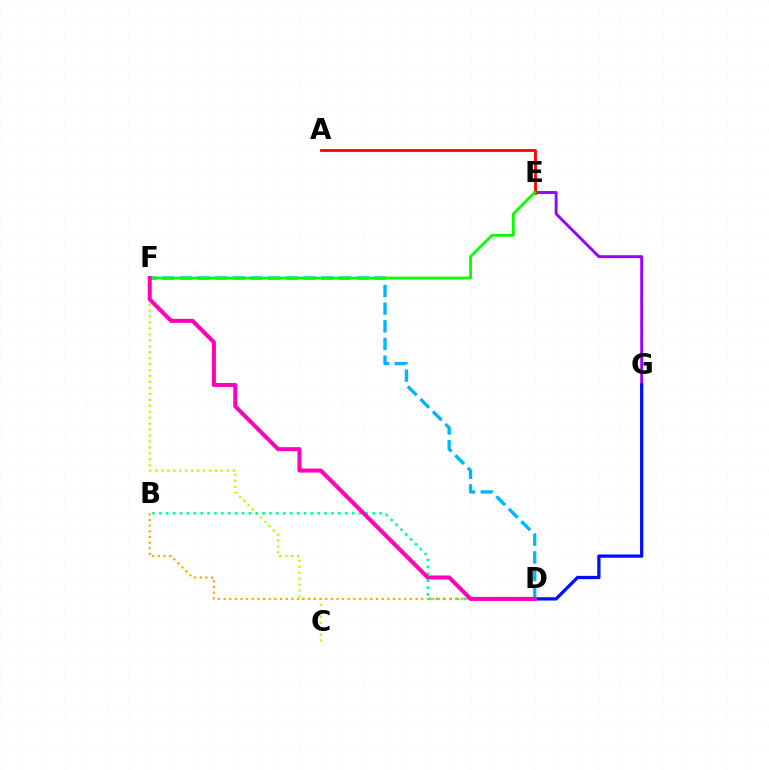{('E', 'G'): [{'color': '#9b00ff', 'line_style': 'solid', 'thickness': 2.08}], ('C', 'F'): [{'color': '#b3ff00', 'line_style': 'dotted', 'thickness': 1.62}], ('D', 'G'): [{'color': '#0010ff', 'line_style': 'solid', 'thickness': 2.35}], ('A', 'E'): [{'color': '#ff0000', 'line_style': 'solid', 'thickness': 2.02}], ('B', 'D'): [{'color': '#00ff9d', 'line_style': 'dotted', 'thickness': 1.87}, {'color': '#ffa500', 'line_style': 'dotted', 'thickness': 1.53}], ('D', 'F'): [{'color': '#00b5ff', 'line_style': 'dashed', 'thickness': 2.4}, {'color': '#ff00bd', 'line_style': 'solid', 'thickness': 2.91}], ('E', 'F'): [{'color': '#08ff00', 'line_style': 'solid', 'thickness': 2.04}]}